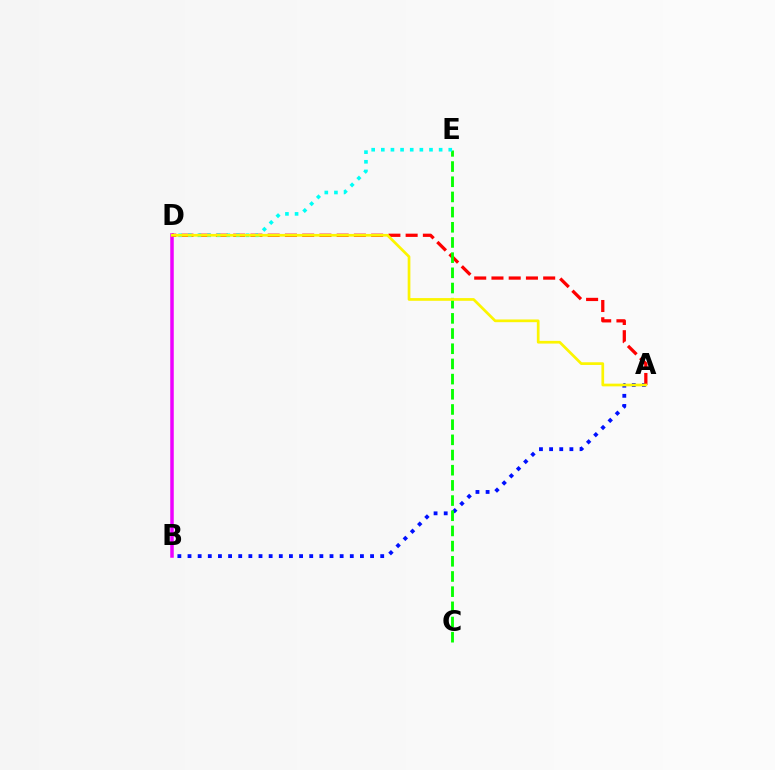{('B', 'D'): [{'color': '#ee00ff', 'line_style': 'solid', 'thickness': 2.53}], ('A', 'B'): [{'color': '#0010ff', 'line_style': 'dotted', 'thickness': 2.76}], ('A', 'D'): [{'color': '#ff0000', 'line_style': 'dashed', 'thickness': 2.34}, {'color': '#fcf500', 'line_style': 'solid', 'thickness': 1.95}], ('C', 'E'): [{'color': '#08ff00', 'line_style': 'dashed', 'thickness': 2.06}], ('D', 'E'): [{'color': '#00fff6', 'line_style': 'dotted', 'thickness': 2.62}]}